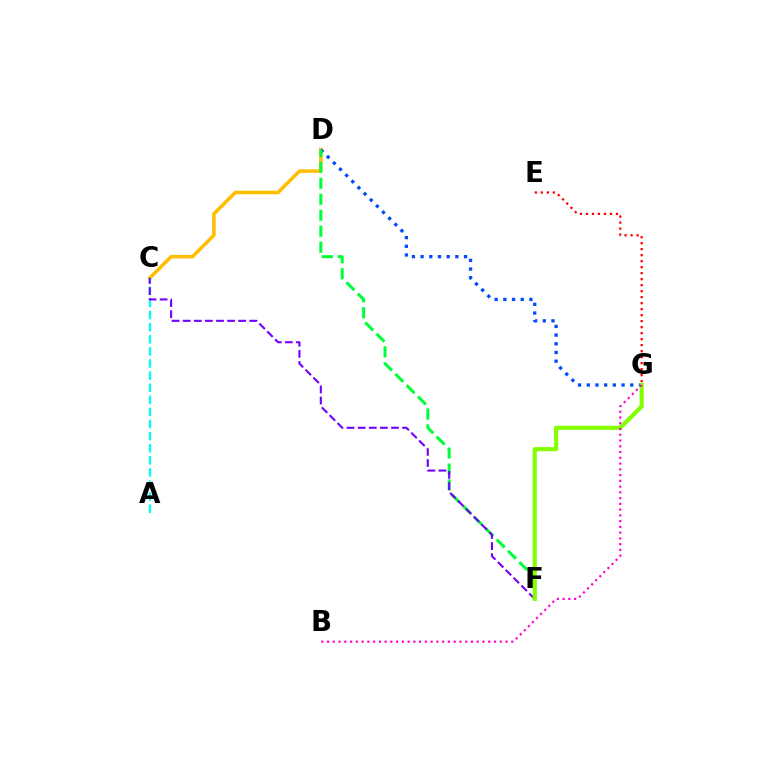{('C', 'D'): [{'color': '#ffbd00', 'line_style': 'solid', 'thickness': 2.55}], ('D', 'G'): [{'color': '#004bff', 'line_style': 'dotted', 'thickness': 2.36}], ('D', 'F'): [{'color': '#00ff39', 'line_style': 'dashed', 'thickness': 2.17}], ('A', 'C'): [{'color': '#00fff6', 'line_style': 'dashed', 'thickness': 1.64}], ('E', 'G'): [{'color': '#ff0000', 'line_style': 'dotted', 'thickness': 1.63}], ('C', 'F'): [{'color': '#7200ff', 'line_style': 'dashed', 'thickness': 1.51}], ('F', 'G'): [{'color': '#84ff00', 'line_style': 'solid', 'thickness': 2.99}], ('B', 'G'): [{'color': '#ff00cf', 'line_style': 'dotted', 'thickness': 1.56}]}